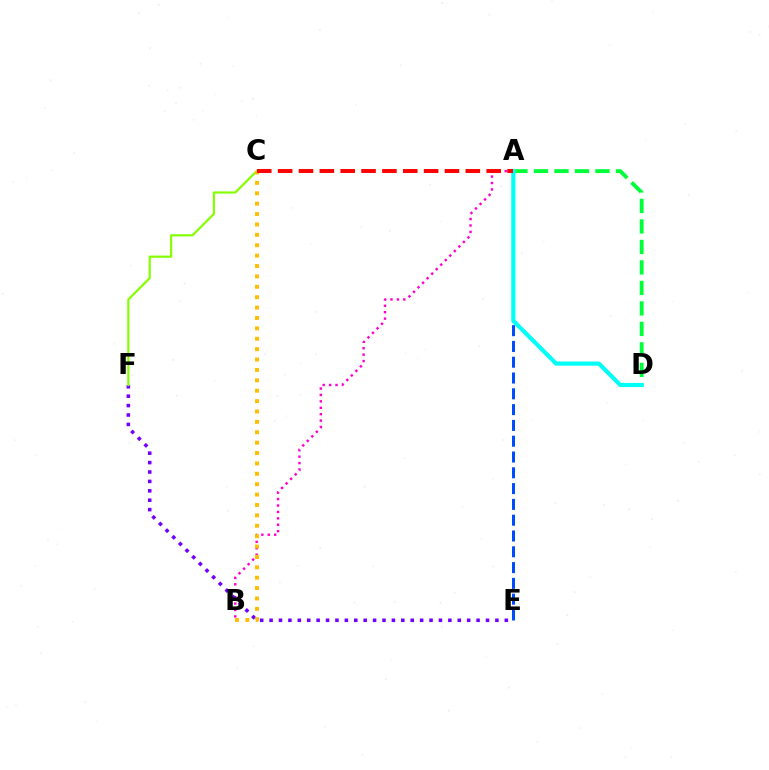{('A', 'E'): [{'color': '#004bff', 'line_style': 'dashed', 'thickness': 2.15}], ('A', 'B'): [{'color': '#ff00cf', 'line_style': 'dotted', 'thickness': 1.74}], ('E', 'F'): [{'color': '#7200ff', 'line_style': 'dotted', 'thickness': 2.56}], ('A', 'D'): [{'color': '#00ff39', 'line_style': 'dashed', 'thickness': 2.78}, {'color': '#00fff6', 'line_style': 'solid', 'thickness': 2.99}], ('C', 'F'): [{'color': '#84ff00', 'line_style': 'solid', 'thickness': 1.57}], ('B', 'C'): [{'color': '#ffbd00', 'line_style': 'dotted', 'thickness': 2.82}], ('A', 'C'): [{'color': '#ff0000', 'line_style': 'dashed', 'thickness': 2.83}]}